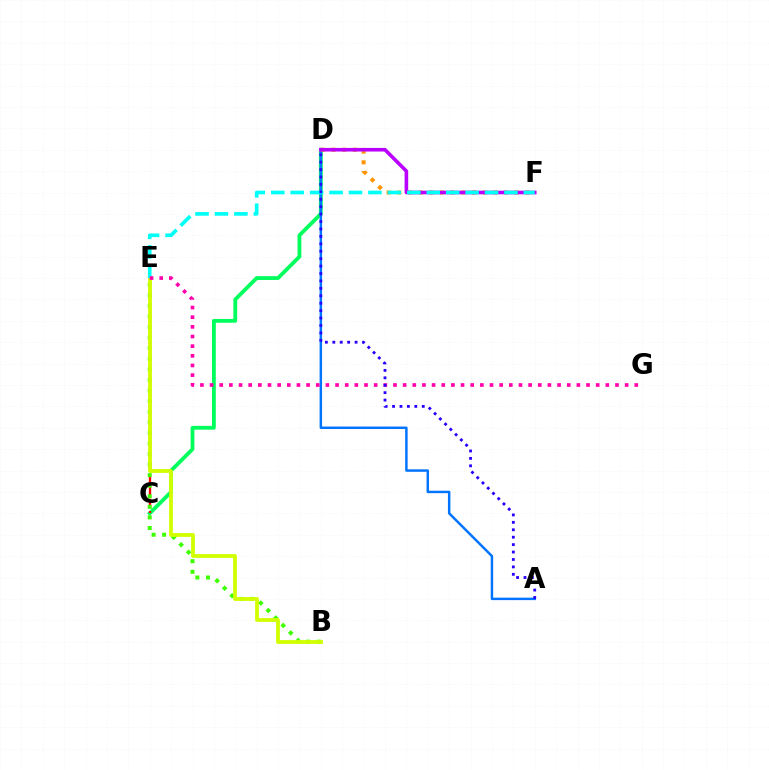{('C', 'D'): [{'color': '#00ff5c', 'line_style': 'solid', 'thickness': 2.75}], ('C', 'E'): [{'color': '#ff0000', 'line_style': 'dashed', 'thickness': 1.67}], ('A', 'D'): [{'color': '#0074ff', 'line_style': 'solid', 'thickness': 1.77}, {'color': '#2500ff', 'line_style': 'dotted', 'thickness': 2.02}], ('D', 'F'): [{'color': '#ff9400', 'line_style': 'dotted', 'thickness': 2.9}, {'color': '#b900ff', 'line_style': 'solid', 'thickness': 2.6}], ('B', 'E'): [{'color': '#3dff00', 'line_style': 'dotted', 'thickness': 2.87}, {'color': '#d1ff00', 'line_style': 'solid', 'thickness': 2.73}], ('E', 'F'): [{'color': '#00fff6', 'line_style': 'dashed', 'thickness': 2.64}], ('E', 'G'): [{'color': '#ff00ac', 'line_style': 'dotted', 'thickness': 2.62}]}